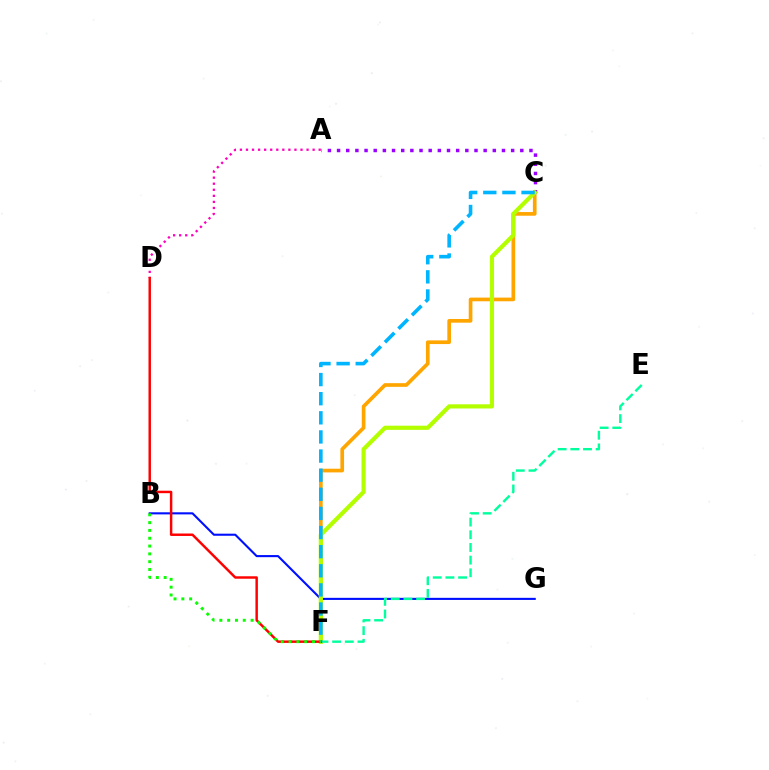{('B', 'G'): [{'color': '#0010ff', 'line_style': 'solid', 'thickness': 1.52}], ('A', 'D'): [{'color': '#ff00bd', 'line_style': 'dotted', 'thickness': 1.65}], ('C', 'F'): [{'color': '#ffa500', 'line_style': 'solid', 'thickness': 2.65}, {'color': '#b3ff00', 'line_style': 'solid', 'thickness': 3.0}, {'color': '#00b5ff', 'line_style': 'dashed', 'thickness': 2.6}], ('A', 'C'): [{'color': '#9b00ff', 'line_style': 'dotted', 'thickness': 2.49}], ('E', 'F'): [{'color': '#00ff9d', 'line_style': 'dashed', 'thickness': 1.72}], ('D', 'F'): [{'color': '#ff0000', 'line_style': 'solid', 'thickness': 1.77}], ('B', 'F'): [{'color': '#08ff00', 'line_style': 'dotted', 'thickness': 2.12}]}